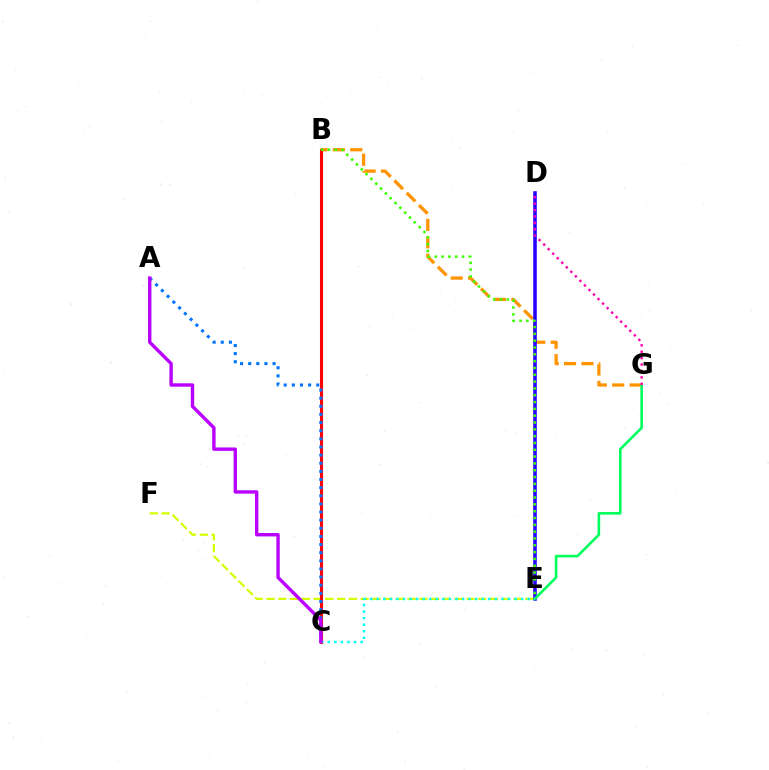{('E', 'F'): [{'color': '#d1ff00', 'line_style': 'dashed', 'thickness': 1.6}], ('B', 'G'): [{'color': '#ff9400', 'line_style': 'dashed', 'thickness': 2.36}], ('D', 'E'): [{'color': '#2500ff', 'line_style': 'solid', 'thickness': 2.55}], ('E', 'G'): [{'color': '#00ff5c', 'line_style': 'solid', 'thickness': 1.87}], ('B', 'C'): [{'color': '#ff0000', 'line_style': 'solid', 'thickness': 2.22}], ('C', 'E'): [{'color': '#00fff6', 'line_style': 'dotted', 'thickness': 1.78}], ('B', 'E'): [{'color': '#3dff00', 'line_style': 'dotted', 'thickness': 1.85}], ('A', 'C'): [{'color': '#0074ff', 'line_style': 'dotted', 'thickness': 2.21}, {'color': '#b900ff', 'line_style': 'solid', 'thickness': 2.44}], ('D', 'G'): [{'color': '#ff00ac', 'line_style': 'dotted', 'thickness': 1.74}]}